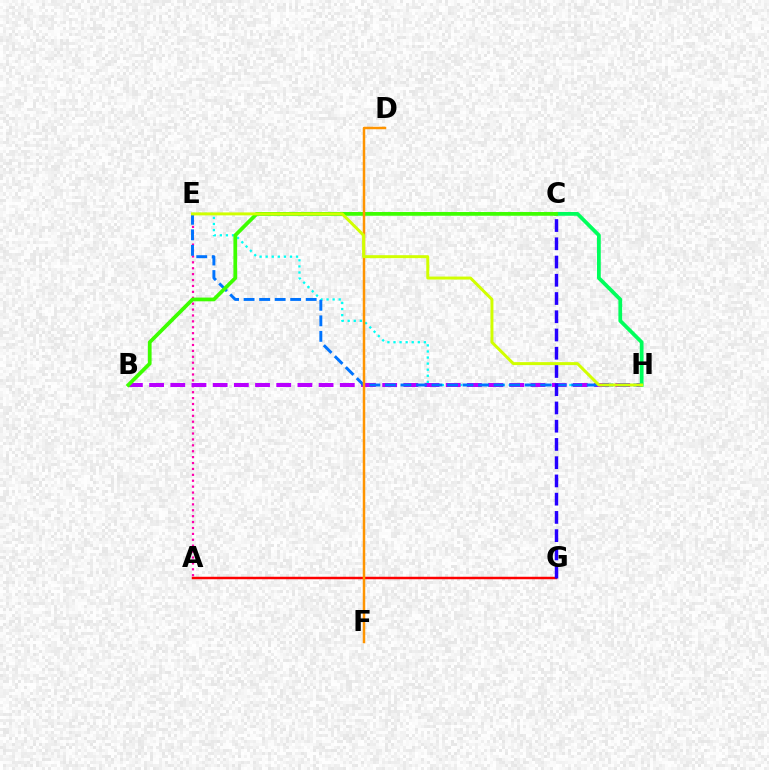{('A', 'G'): [{'color': '#ff0000', 'line_style': 'solid', 'thickness': 1.77}], ('A', 'E'): [{'color': '#ff00ac', 'line_style': 'dotted', 'thickness': 1.6}], ('E', 'H'): [{'color': '#00fff6', 'line_style': 'dotted', 'thickness': 1.65}, {'color': '#0074ff', 'line_style': 'dashed', 'thickness': 2.11}, {'color': '#d1ff00', 'line_style': 'solid', 'thickness': 2.14}], ('B', 'H'): [{'color': '#b900ff', 'line_style': 'dashed', 'thickness': 2.88}], ('C', 'H'): [{'color': '#00ff5c', 'line_style': 'solid', 'thickness': 2.71}], ('B', 'C'): [{'color': '#3dff00', 'line_style': 'solid', 'thickness': 2.69}], ('D', 'F'): [{'color': '#ff9400', 'line_style': 'solid', 'thickness': 1.79}], ('C', 'G'): [{'color': '#2500ff', 'line_style': 'dashed', 'thickness': 2.48}]}